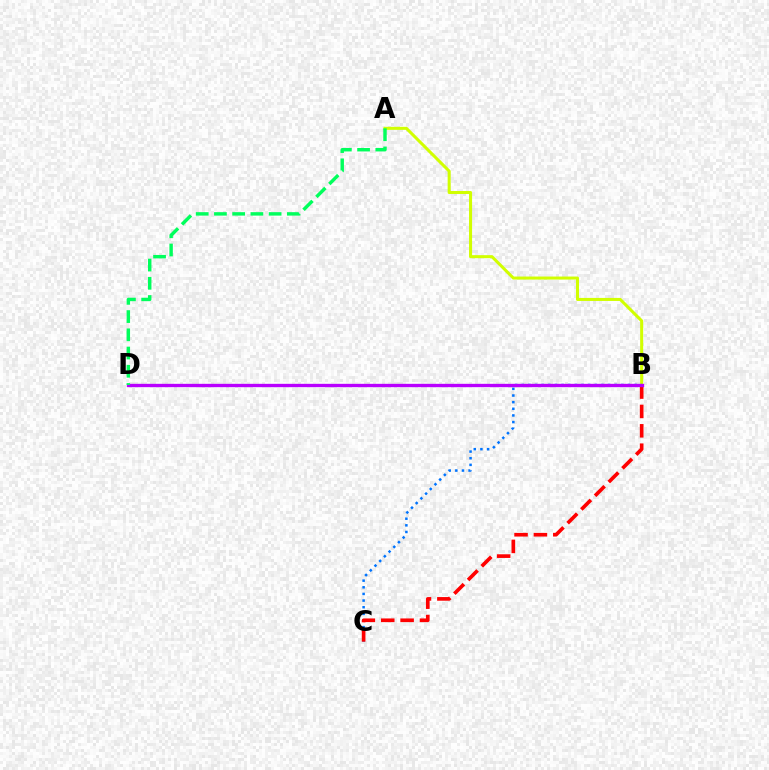{('A', 'B'): [{'color': '#d1ff00', 'line_style': 'solid', 'thickness': 2.19}], ('B', 'C'): [{'color': '#0074ff', 'line_style': 'dotted', 'thickness': 1.8}, {'color': '#ff0000', 'line_style': 'dashed', 'thickness': 2.63}], ('B', 'D'): [{'color': '#b900ff', 'line_style': 'solid', 'thickness': 2.41}], ('A', 'D'): [{'color': '#00ff5c', 'line_style': 'dashed', 'thickness': 2.48}]}